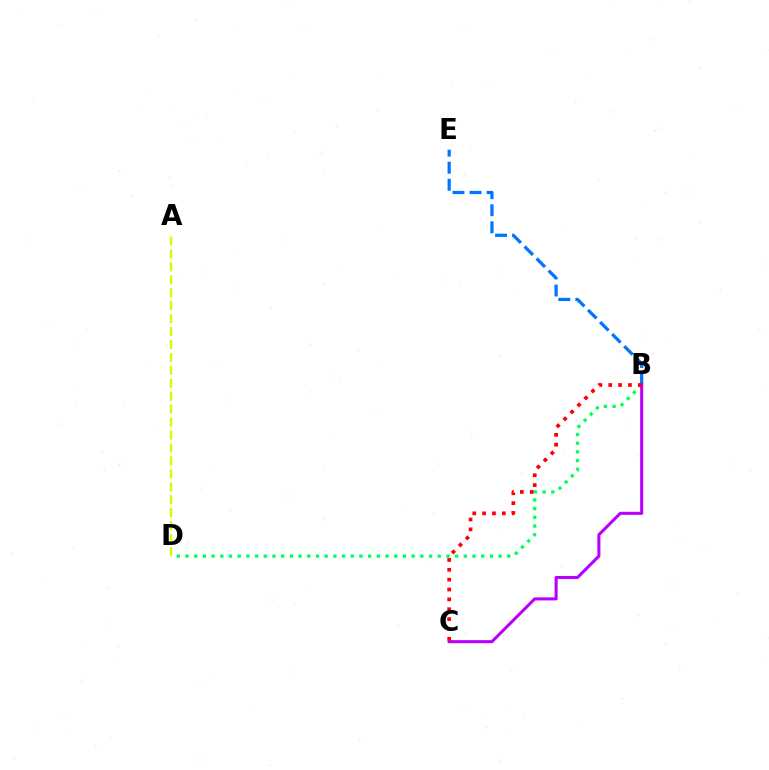{('B', 'D'): [{'color': '#00ff5c', 'line_style': 'dotted', 'thickness': 2.36}], ('B', 'E'): [{'color': '#0074ff', 'line_style': 'dashed', 'thickness': 2.32}], ('B', 'C'): [{'color': '#b900ff', 'line_style': 'solid', 'thickness': 2.2}, {'color': '#ff0000', 'line_style': 'dotted', 'thickness': 2.68}], ('A', 'D'): [{'color': '#d1ff00', 'line_style': 'dashed', 'thickness': 1.76}]}